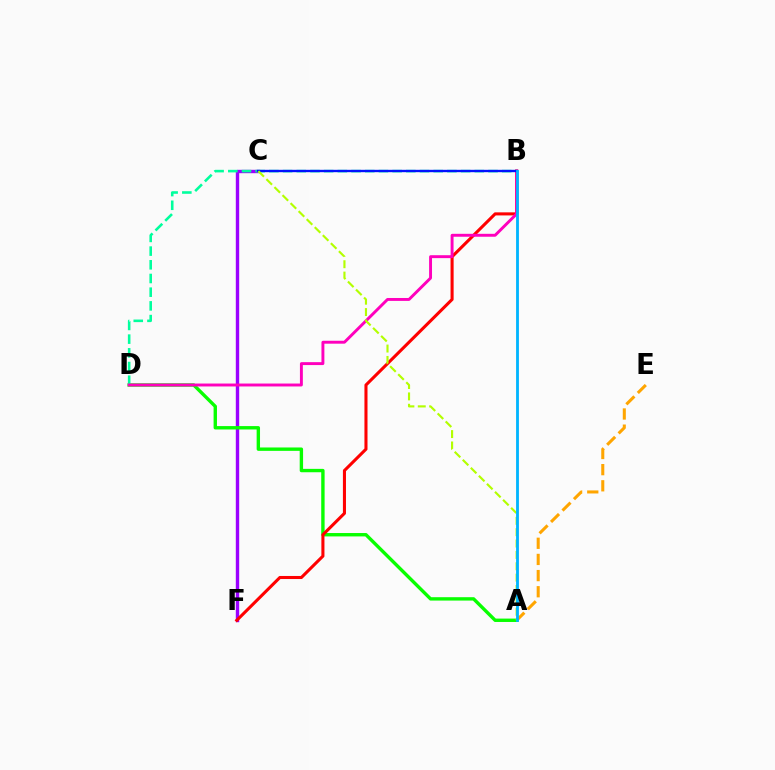{('C', 'F'): [{'color': '#9b00ff', 'line_style': 'solid', 'thickness': 2.44}], ('A', 'E'): [{'color': '#ffa500', 'line_style': 'dashed', 'thickness': 2.19}], ('A', 'D'): [{'color': '#08ff00', 'line_style': 'solid', 'thickness': 2.43}], ('B', 'F'): [{'color': '#ff0000', 'line_style': 'solid', 'thickness': 2.21}], ('B', 'D'): [{'color': '#00ff9d', 'line_style': 'dashed', 'thickness': 1.86}, {'color': '#ff00bd', 'line_style': 'solid', 'thickness': 2.1}], ('B', 'C'): [{'color': '#0010ff', 'line_style': 'solid', 'thickness': 1.7}], ('A', 'C'): [{'color': '#b3ff00', 'line_style': 'dashed', 'thickness': 1.54}], ('A', 'B'): [{'color': '#00b5ff', 'line_style': 'solid', 'thickness': 2.04}]}